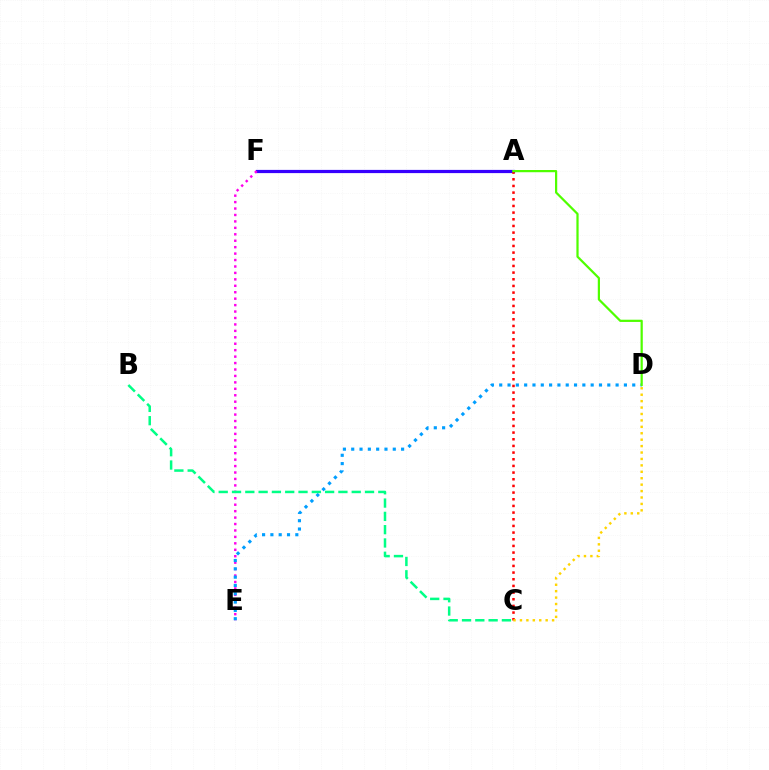{('A', 'F'): [{'color': '#3700ff', 'line_style': 'solid', 'thickness': 2.31}], ('A', 'C'): [{'color': '#ff0000', 'line_style': 'dotted', 'thickness': 1.81}], ('E', 'F'): [{'color': '#ff00ed', 'line_style': 'dotted', 'thickness': 1.75}], ('C', 'D'): [{'color': '#ffd500', 'line_style': 'dotted', 'thickness': 1.75}], ('D', 'E'): [{'color': '#009eff', 'line_style': 'dotted', 'thickness': 2.26}], ('B', 'C'): [{'color': '#00ff86', 'line_style': 'dashed', 'thickness': 1.81}], ('A', 'D'): [{'color': '#4fff00', 'line_style': 'solid', 'thickness': 1.6}]}